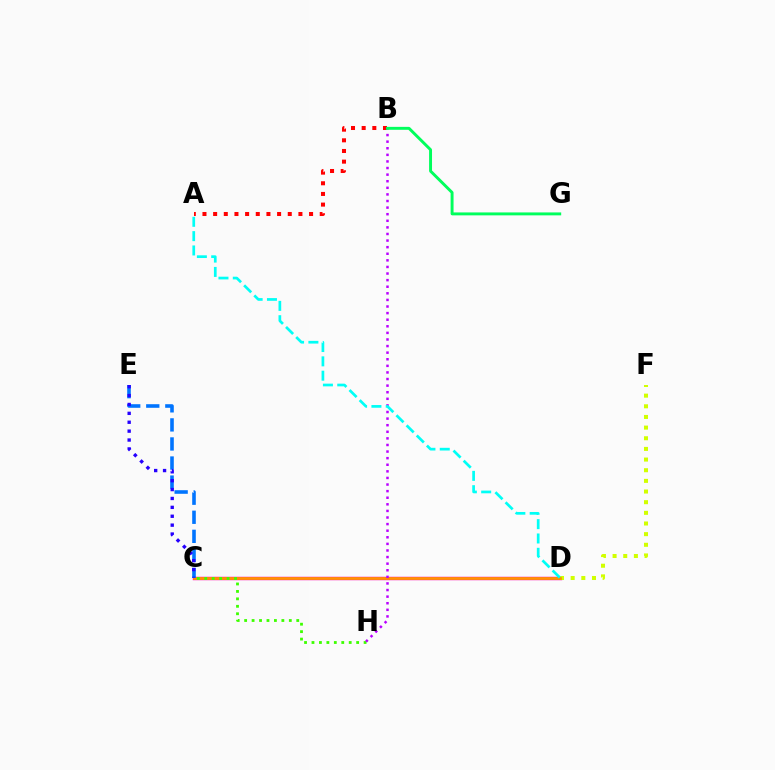{('C', 'D'): [{'color': '#ff00ac', 'line_style': 'solid', 'thickness': 2.47}, {'color': '#ff9400', 'line_style': 'solid', 'thickness': 1.98}], ('D', 'F'): [{'color': '#d1ff00', 'line_style': 'dotted', 'thickness': 2.89}], ('C', 'H'): [{'color': '#3dff00', 'line_style': 'dotted', 'thickness': 2.02}], ('A', 'B'): [{'color': '#ff0000', 'line_style': 'dotted', 'thickness': 2.9}], ('C', 'E'): [{'color': '#0074ff', 'line_style': 'dashed', 'thickness': 2.59}, {'color': '#2500ff', 'line_style': 'dotted', 'thickness': 2.42}], ('B', 'H'): [{'color': '#b900ff', 'line_style': 'dotted', 'thickness': 1.79}], ('A', 'D'): [{'color': '#00fff6', 'line_style': 'dashed', 'thickness': 1.95}], ('B', 'G'): [{'color': '#00ff5c', 'line_style': 'solid', 'thickness': 2.11}]}